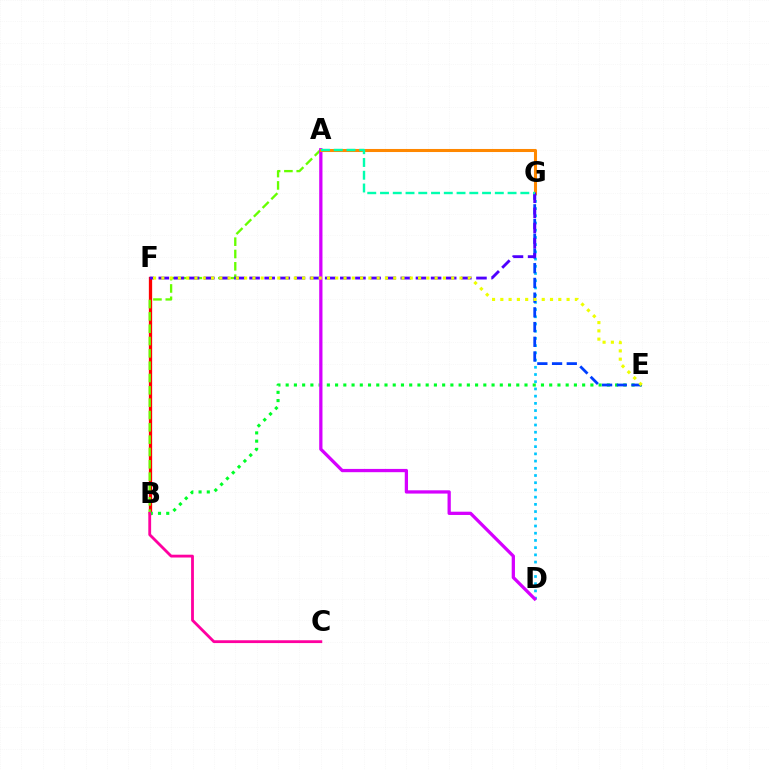{('D', 'G'): [{'color': '#00c7ff', 'line_style': 'dotted', 'thickness': 1.96}], ('B', 'F'): [{'color': '#ff0000', 'line_style': 'solid', 'thickness': 2.37}], ('B', 'E'): [{'color': '#00ff27', 'line_style': 'dotted', 'thickness': 2.24}], ('A', 'B'): [{'color': '#66ff00', 'line_style': 'dashed', 'thickness': 1.67}], ('E', 'G'): [{'color': '#003fff', 'line_style': 'dashed', 'thickness': 2.0}], ('A', 'D'): [{'color': '#d600ff', 'line_style': 'solid', 'thickness': 2.36}], ('A', 'G'): [{'color': '#ff8800', 'line_style': 'solid', 'thickness': 2.2}, {'color': '#00ffaf', 'line_style': 'dashed', 'thickness': 1.73}], ('F', 'G'): [{'color': '#4f00ff', 'line_style': 'dashed', 'thickness': 2.05}], ('B', 'C'): [{'color': '#ff00a0', 'line_style': 'solid', 'thickness': 2.03}], ('E', 'F'): [{'color': '#eeff00', 'line_style': 'dotted', 'thickness': 2.25}]}